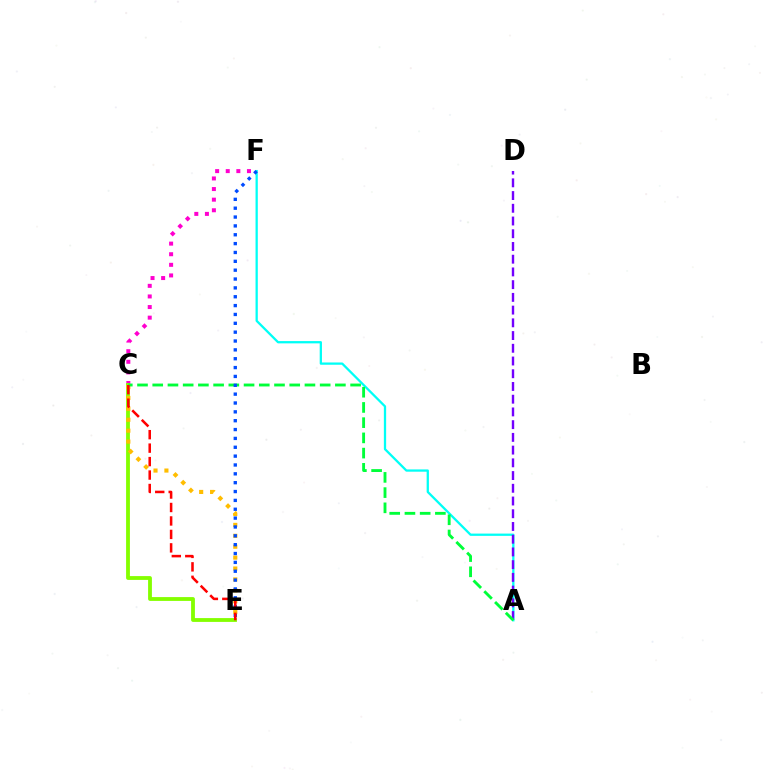{('C', 'F'): [{'color': '#ff00cf', 'line_style': 'dotted', 'thickness': 2.88}], ('C', 'E'): [{'color': '#84ff00', 'line_style': 'solid', 'thickness': 2.75}, {'color': '#ffbd00', 'line_style': 'dotted', 'thickness': 2.96}, {'color': '#ff0000', 'line_style': 'dashed', 'thickness': 1.83}], ('A', 'F'): [{'color': '#00fff6', 'line_style': 'solid', 'thickness': 1.64}], ('A', 'D'): [{'color': '#7200ff', 'line_style': 'dashed', 'thickness': 1.73}], ('A', 'C'): [{'color': '#00ff39', 'line_style': 'dashed', 'thickness': 2.07}], ('E', 'F'): [{'color': '#004bff', 'line_style': 'dotted', 'thickness': 2.41}]}